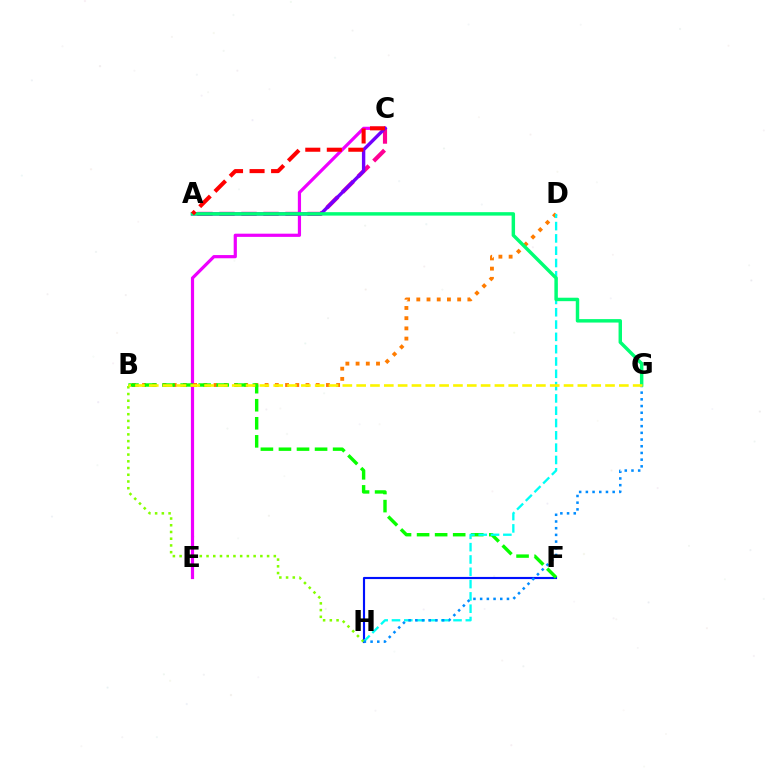{('C', 'E'): [{'color': '#ee00ff', 'line_style': 'solid', 'thickness': 2.3}], ('A', 'C'): [{'color': '#ff0094', 'line_style': 'dashed', 'thickness': 2.99}, {'color': '#7200ff', 'line_style': 'solid', 'thickness': 2.43}, {'color': '#ff0000', 'line_style': 'dashed', 'thickness': 2.92}], ('B', 'D'): [{'color': '#ff7c00', 'line_style': 'dotted', 'thickness': 2.78}], ('F', 'H'): [{'color': '#0010ff', 'line_style': 'solid', 'thickness': 1.54}], ('B', 'F'): [{'color': '#08ff00', 'line_style': 'dashed', 'thickness': 2.45}], ('D', 'H'): [{'color': '#00fff6', 'line_style': 'dashed', 'thickness': 1.67}], ('B', 'H'): [{'color': '#84ff00', 'line_style': 'dotted', 'thickness': 1.83}], ('G', 'H'): [{'color': '#008cff', 'line_style': 'dotted', 'thickness': 1.82}], ('A', 'G'): [{'color': '#00ff74', 'line_style': 'solid', 'thickness': 2.48}], ('B', 'G'): [{'color': '#fcf500', 'line_style': 'dashed', 'thickness': 1.88}]}